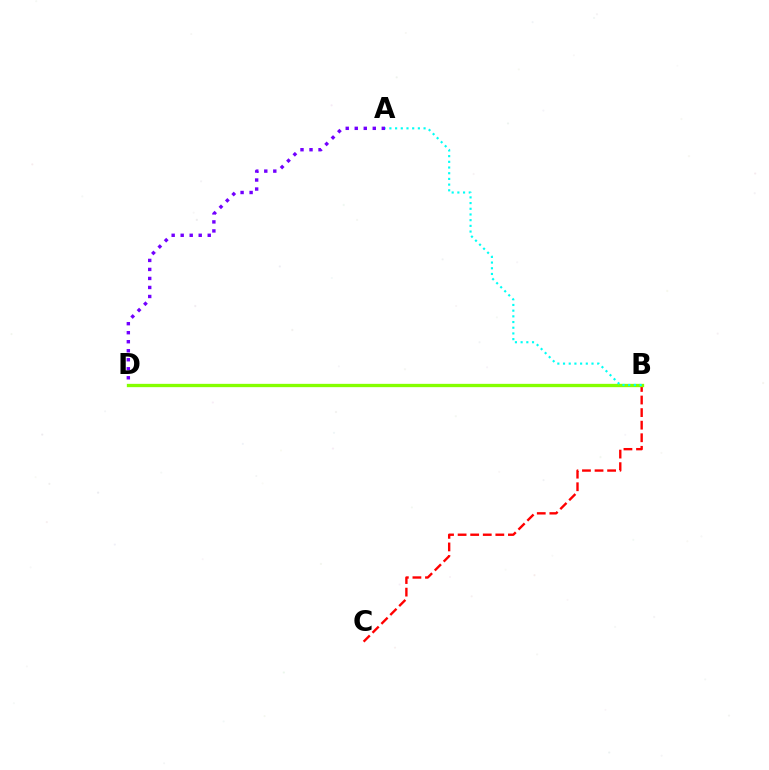{('B', 'C'): [{'color': '#ff0000', 'line_style': 'dashed', 'thickness': 1.71}], ('B', 'D'): [{'color': '#84ff00', 'line_style': 'solid', 'thickness': 2.39}], ('A', 'D'): [{'color': '#7200ff', 'line_style': 'dotted', 'thickness': 2.45}], ('A', 'B'): [{'color': '#00fff6', 'line_style': 'dotted', 'thickness': 1.55}]}